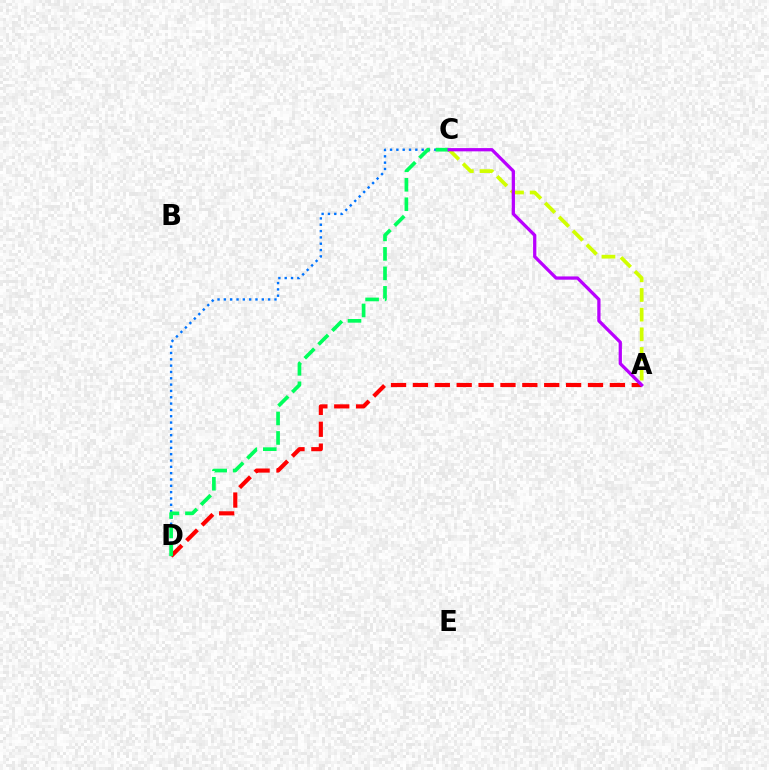{('A', 'D'): [{'color': '#ff0000', 'line_style': 'dashed', 'thickness': 2.97}], ('A', 'C'): [{'color': '#d1ff00', 'line_style': 'dashed', 'thickness': 2.67}, {'color': '#b900ff', 'line_style': 'solid', 'thickness': 2.35}], ('C', 'D'): [{'color': '#0074ff', 'line_style': 'dotted', 'thickness': 1.72}, {'color': '#00ff5c', 'line_style': 'dashed', 'thickness': 2.65}]}